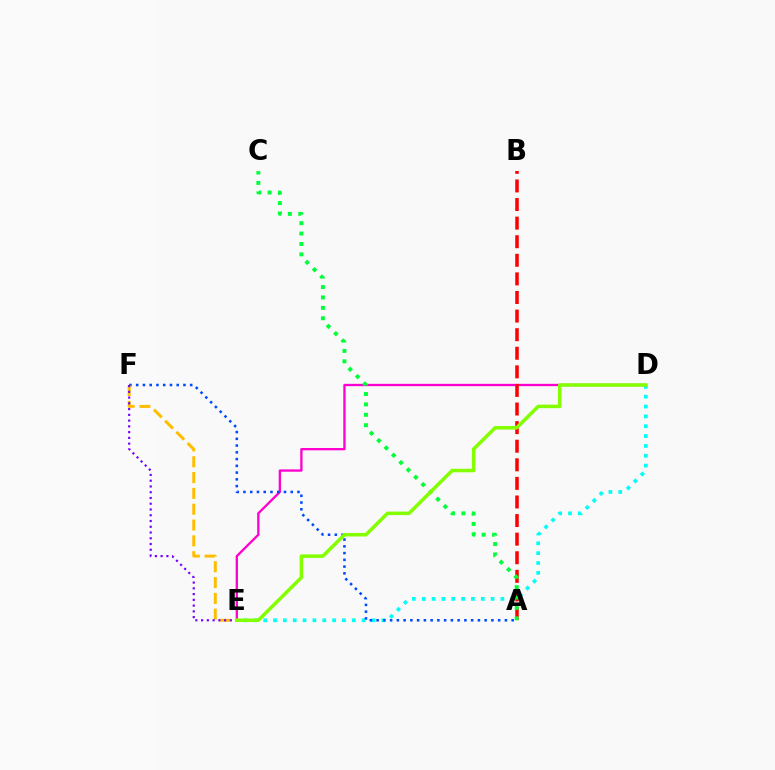{('D', 'E'): [{'color': '#00fff6', 'line_style': 'dotted', 'thickness': 2.67}, {'color': '#ff00cf', 'line_style': 'solid', 'thickness': 1.67}, {'color': '#84ff00', 'line_style': 'solid', 'thickness': 2.53}], ('A', 'B'): [{'color': '#ff0000', 'line_style': 'dashed', 'thickness': 2.53}], ('A', 'F'): [{'color': '#004bff', 'line_style': 'dotted', 'thickness': 1.83}], ('E', 'F'): [{'color': '#ffbd00', 'line_style': 'dashed', 'thickness': 2.15}, {'color': '#7200ff', 'line_style': 'dotted', 'thickness': 1.56}], ('A', 'C'): [{'color': '#00ff39', 'line_style': 'dotted', 'thickness': 2.83}]}